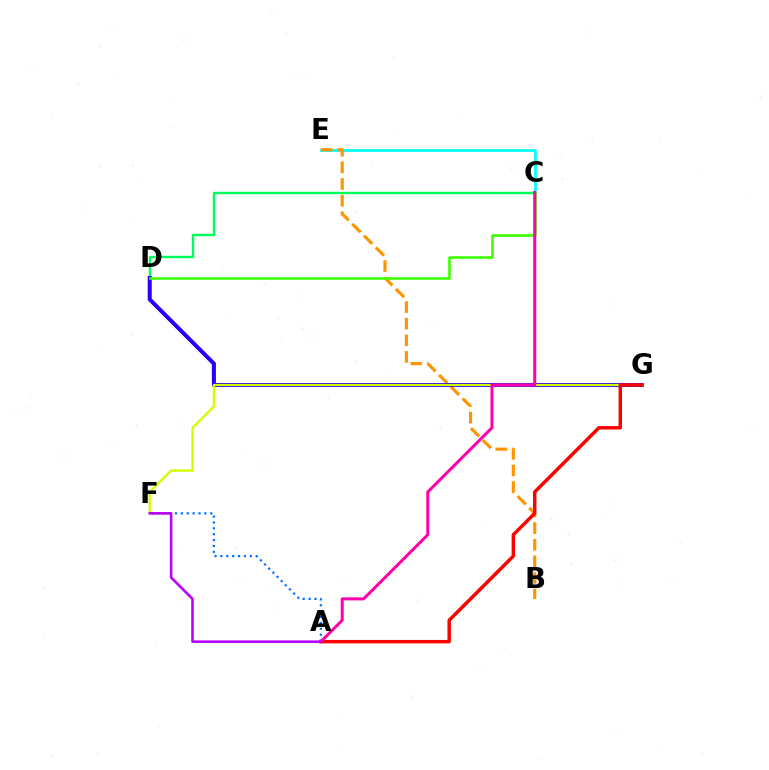{('C', 'E'): [{'color': '#00fff6', 'line_style': 'solid', 'thickness': 1.96}], ('C', 'D'): [{'color': '#00ff5c', 'line_style': 'solid', 'thickness': 1.73}, {'color': '#3dff00', 'line_style': 'solid', 'thickness': 1.87}], ('B', 'E'): [{'color': '#ff9400', 'line_style': 'dashed', 'thickness': 2.26}], ('D', 'G'): [{'color': '#2500ff', 'line_style': 'solid', 'thickness': 2.91}], ('F', 'G'): [{'color': '#d1ff00', 'line_style': 'solid', 'thickness': 1.68}], ('A', 'F'): [{'color': '#0074ff', 'line_style': 'dotted', 'thickness': 1.6}, {'color': '#b900ff', 'line_style': 'solid', 'thickness': 1.85}], ('A', 'G'): [{'color': '#ff0000', 'line_style': 'solid', 'thickness': 2.47}], ('A', 'C'): [{'color': '#ff00ac', 'line_style': 'solid', 'thickness': 2.17}]}